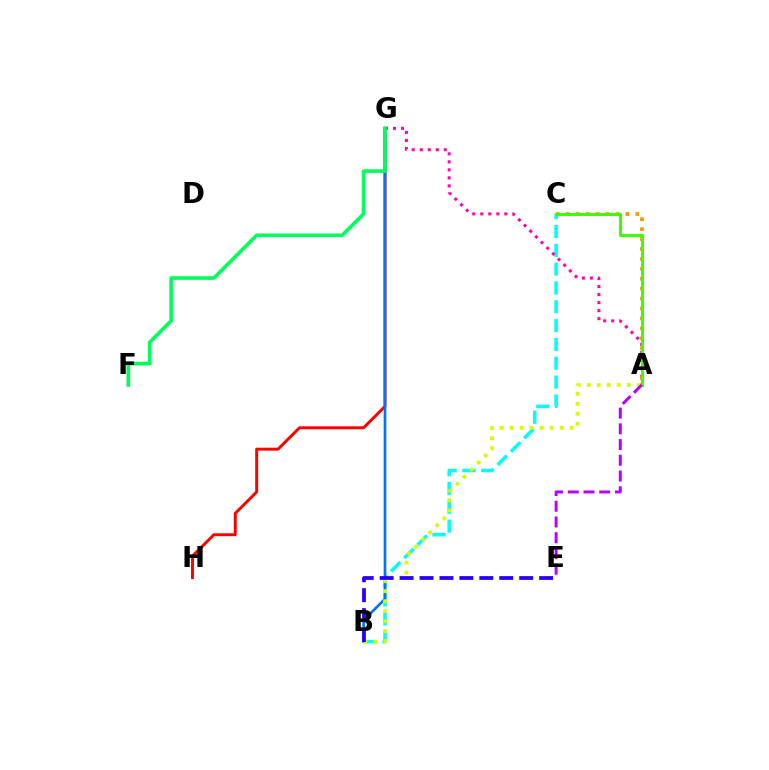{('G', 'H'): [{'color': '#ff0000', 'line_style': 'solid', 'thickness': 2.12}], ('B', 'C'): [{'color': '#00fff6', 'line_style': 'dashed', 'thickness': 2.56}], ('A', 'G'): [{'color': '#ff00ac', 'line_style': 'dotted', 'thickness': 2.18}], ('B', 'G'): [{'color': '#0074ff', 'line_style': 'solid', 'thickness': 1.93}], ('F', 'G'): [{'color': '#00ff5c', 'line_style': 'solid', 'thickness': 2.62}], ('A', 'C'): [{'color': '#ff9400', 'line_style': 'dotted', 'thickness': 2.7}, {'color': '#3dff00', 'line_style': 'solid', 'thickness': 2.19}], ('A', 'B'): [{'color': '#d1ff00', 'line_style': 'dotted', 'thickness': 2.72}], ('A', 'E'): [{'color': '#b900ff', 'line_style': 'dashed', 'thickness': 2.14}], ('B', 'E'): [{'color': '#2500ff', 'line_style': 'dashed', 'thickness': 2.71}]}